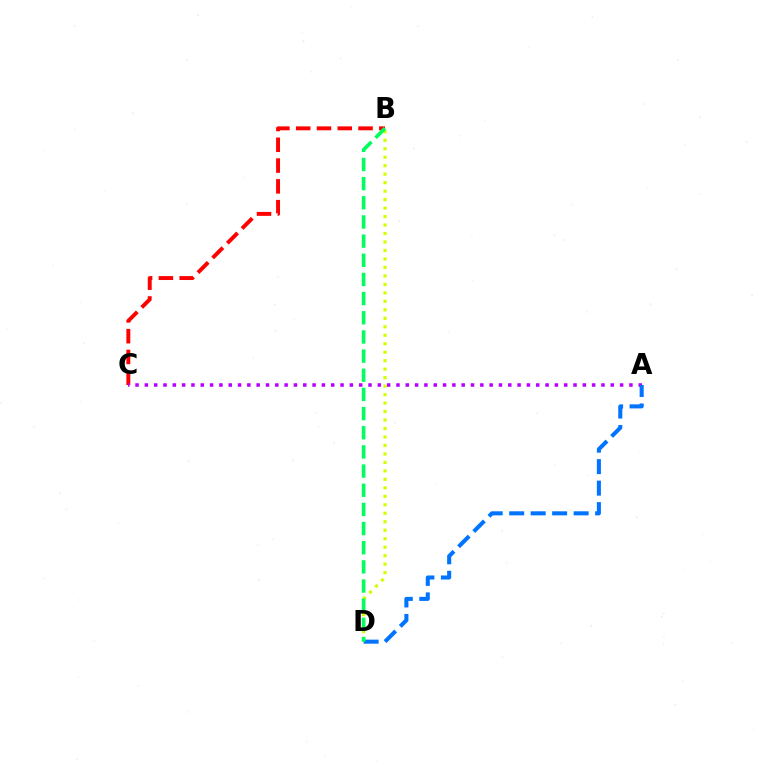{('B', 'C'): [{'color': '#ff0000', 'line_style': 'dashed', 'thickness': 2.82}], ('B', 'D'): [{'color': '#d1ff00', 'line_style': 'dotted', 'thickness': 2.3}, {'color': '#00ff5c', 'line_style': 'dashed', 'thickness': 2.6}], ('A', 'C'): [{'color': '#b900ff', 'line_style': 'dotted', 'thickness': 2.53}], ('A', 'D'): [{'color': '#0074ff', 'line_style': 'dashed', 'thickness': 2.92}]}